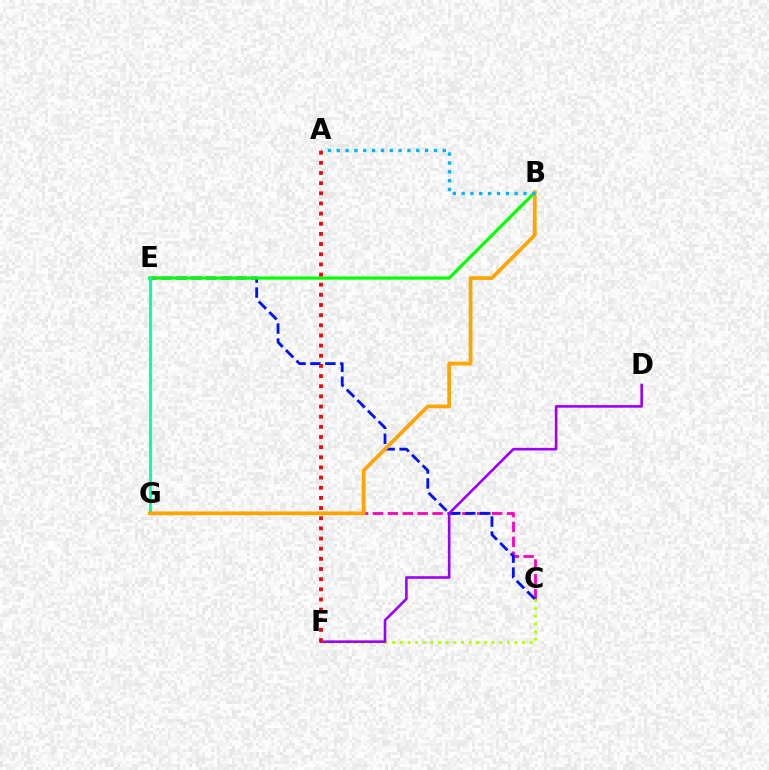{('C', 'G'): [{'color': '#ff00bd', 'line_style': 'dashed', 'thickness': 2.02}], ('C', 'E'): [{'color': '#0010ff', 'line_style': 'dashed', 'thickness': 2.03}], ('B', 'E'): [{'color': '#08ff00', 'line_style': 'solid', 'thickness': 2.32}], ('C', 'F'): [{'color': '#b3ff00', 'line_style': 'dotted', 'thickness': 2.08}], ('E', 'G'): [{'color': '#00ff9d', 'line_style': 'solid', 'thickness': 2.02}], ('B', 'G'): [{'color': '#ffa500', 'line_style': 'solid', 'thickness': 2.7}], ('A', 'B'): [{'color': '#00b5ff', 'line_style': 'dotted', 'thickness': 2.4}], ('D', 'F'): [{'color': '#9b00ff', 'line_style': 'solid', 'thickness': 1.87}], ('A', 'F'): [{'color': '#ff0000', 'line_style': 'dotted', 'thickness': 2.76}]}